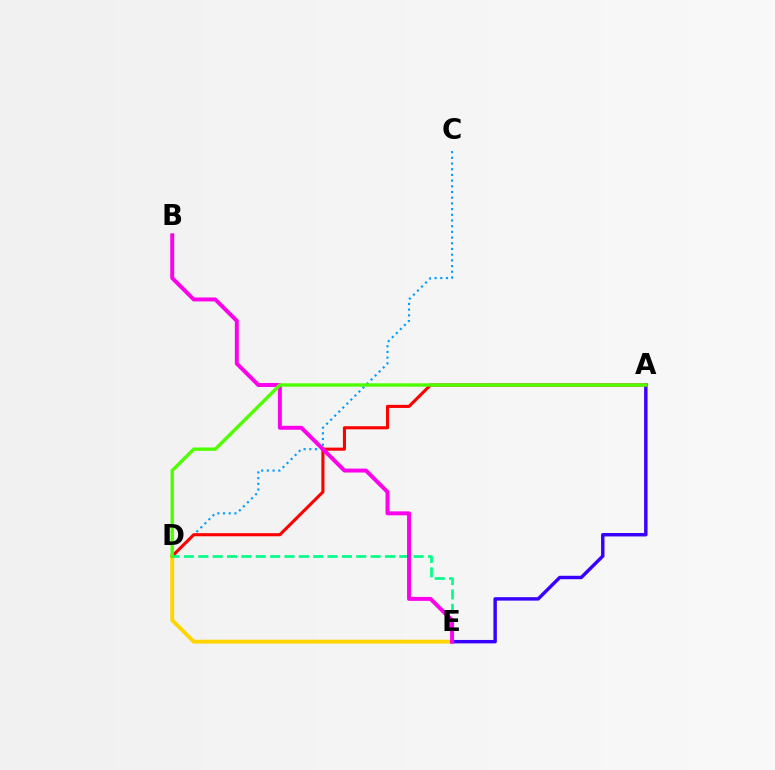{('C', 'D'): [{'color': '#009eff', 'line_style': 'dotted', 'thickness': 1.55}], ('D', 'E'): [{'color': '#ffd500', 'line_style': 'solid', 'thickness': 2.79}, {'color': '#00ff86', 'line_style': 'dashed', 'thickness': 1.95}], ('A', 'E'): [{'color': '#3700ff', 'line_style': 'solid', 'thickness': 2.47}], ('A', 'D'): [{'color': '#ff0000', 'line_style': 'solid', 'thickness': 2.23}, {'color': '#4fff00', 'line_style': 'solid', 'thickness': 2.44}], ('B', 'E'): [{'color': '#ff00ed', 'line_style': 'solid', 'thickness': 2.84}]}